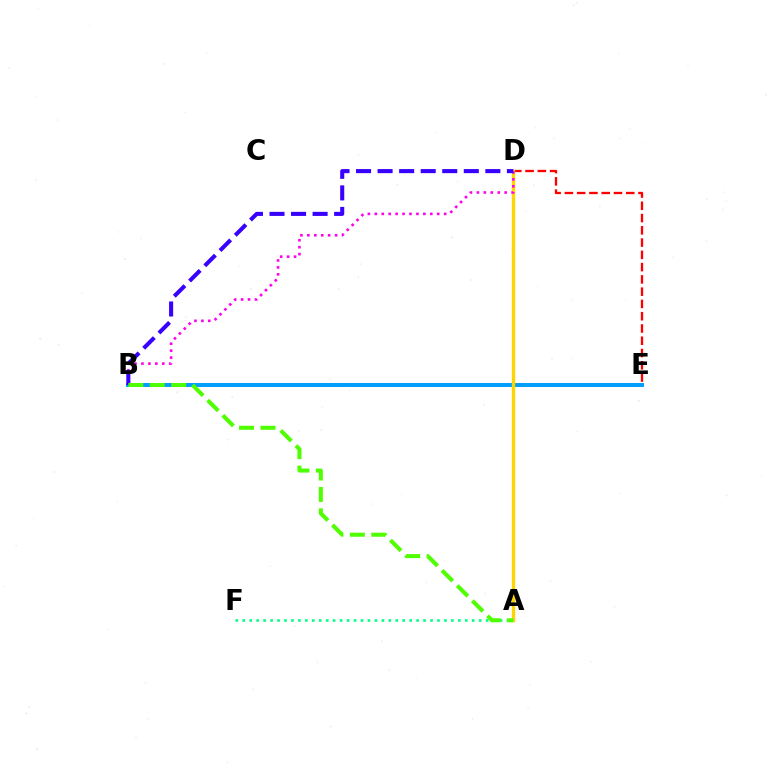{('B', 'E'): [{'color': '#009eff', 'line_style': 'solid', 'thickness': 2.86}], ('D', 'E'): [{'color': '#ff0000', 'line_style': 'dashed', 'thickness': 1.67}], ('A', 'D'): [{'color': '#ffd500', 'line_style': 'solid', 'thickness': 2.41}], ('A', 'F'): [{'color': '#00ff86', 'line_style': 'dotted', 'thickness': 1.89}], ('B', 'D'): [{'color': '#ff00ed', 'line_style': 'dotted', 'thickness': 1.88}, {'color': '#3700ff', 'line_style': 'dashed', 'thickness': 2.93}], ('A', 'B'): [{'color': '#4fff00', 'line_style': 'dashed', 'thickness': 2.91}]}